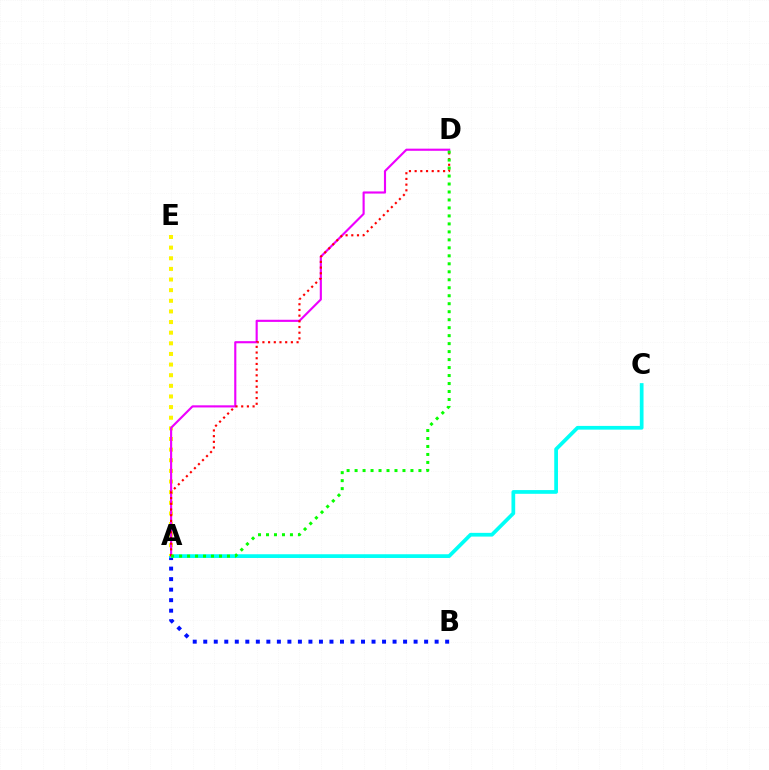{('A', 'B'): [{'color': '#0010ff', 'line_style': 'dotted', 'thickness': 2.86}], ('A', 'C'): [{'color': '#00fff6', 'line_style': 'solid', 'thickness': 2.68}], ('A', 'E'): [{'color': '#fcf500', 'line_style': 'dotted', 'thickness': 2.89}], ('A', 'D'): [{'color': '#ee00ff', 'line_style': 'solid', 'thickness': 1.54}, {'color': '#ff0000', 'line_style': 'dotted', 'thickness': 1.55}, {'color': '#08ff00', 'line_style': 'dotted', 'thickness': 2.17}]}